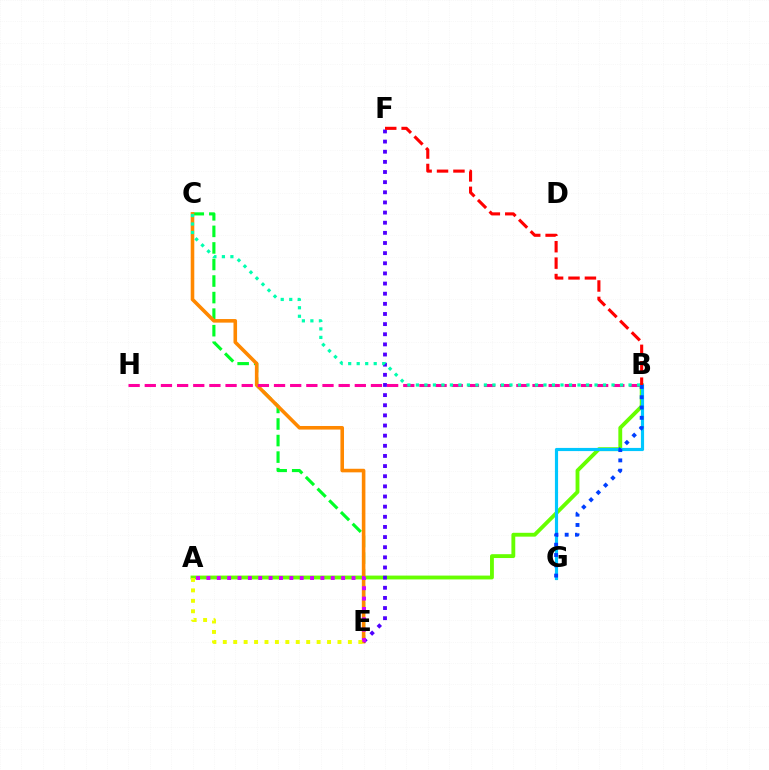{('A', 'B'): [{'color': '#66ff00', 'line_style': 'solid', 'thickness': 2.77}], ('C', 'E'): [{'color': '#00ff27', 'line_style': 'dashed', 'thickness': 2.25}, {'color': '#ff8800', 'line_style': 'solid', 'thickness': 2.58}], ('B', 'H'): [{'color': '#ff00a0', 'line_style': 'dashed', 'thickness': 2.19}], ('B', 'G'): [{'color': '#00c7ff', 'line_style': 'solid', 'thickness': 2.27}, {'color': '#003fff', 'line_style': 'dotted', 'thickness': 2.8}], ('E', 'F'): [{'color': '#4f00ff', 'line_style': 'dotted', 'thickness': 2.76}], ('B', 'C'): [{'color': '#00ffaf', 'line_style': 'dotted', 'thickness': 2.31}], ('A', 'E'): [{'color': '#d600ff', 'line_style': 'dotted', 'thickness': 2.82}, {'color': '#eeff00', 'line_style': 'dotted', 'thickness': 2.83}], ('B', 'F'): [{'color': '#ff0000', 'line_style': 'dashed', 'thickness': 2.23}]}